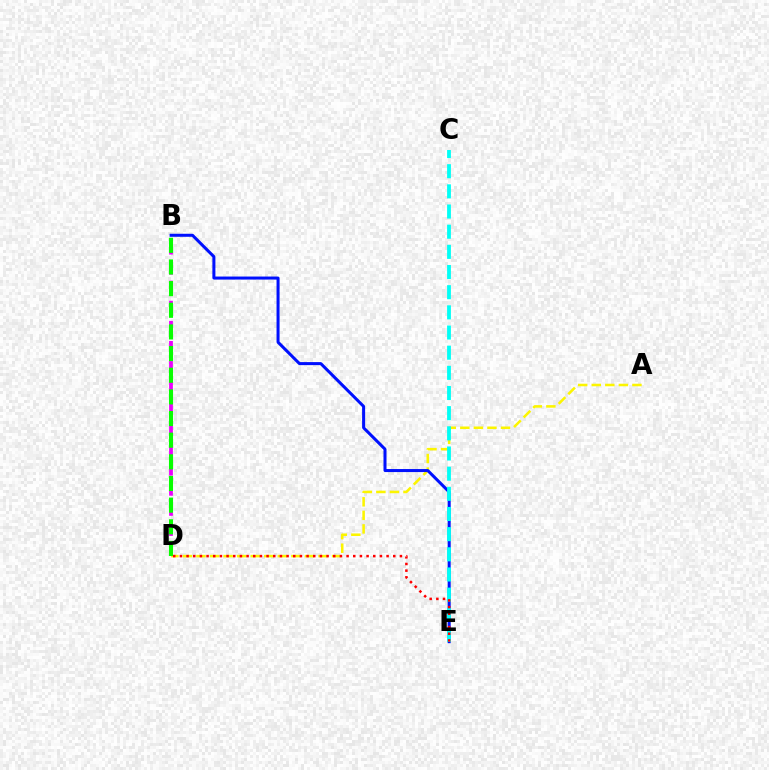{('A', 'D'): [{'color': '#fcf500', 'line_style': 'dashed', 'thickness': 1.84}], ('B', 'D'): [{'color': '#ee00ff', 'line_style': 'dashed', 'thickness': 2.73}, {'color': '#08ff00', 'line_style': 'dashed', 'thickness': 2.94}], ('B', 'E'): [{'color': '#0010ff', 'line_style': 'solid', 'thickness': 2.18}], ('C', 'E'): [{'color': '#00fff6', 'line_style': 'dashed', 'thickness': 2.74}], ('D', 'E'): [{'color': '#ff0000', 'line_style': 'dotted', 'thickness': 1.81}]}